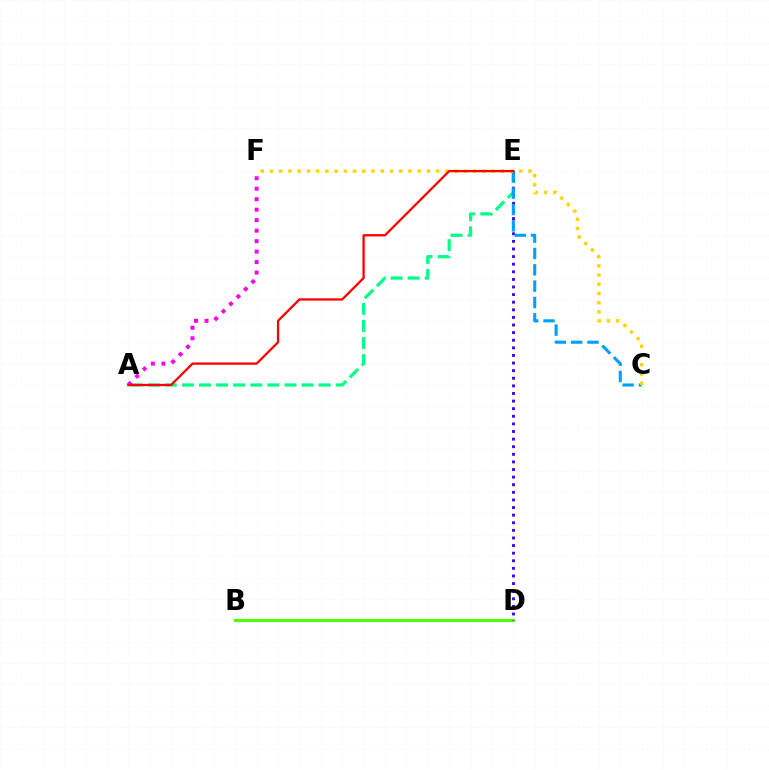{('B', 'D'): [{'color': '#4fff00', 'line_style': 'solid', 'thickness': 2.27}], ('A', 'E'): [{'color': '#00ff86', 'line_style': 'dashed', 'thickness': 2.32}, {'color': '#ff0000', 'line_style': 'solid', 'thickness': 1.65}], ('D', 'E'): [{'color': '#3700ff', 'line_style': 'dotted', 'thickness': 2.07}], ('C', 'E'): [{'color': '#009eff', 'line_style': 'dashed', 'thickness': 2.22}], ('A', 'F'): [{'color': '#ff00ed', 'line_style': 'dotted', 'thickness': 2.85}], ('C', 'F'): [{'color': '#ffd500', 'line_style': 'dotted', 'thickness': 2.51}]}